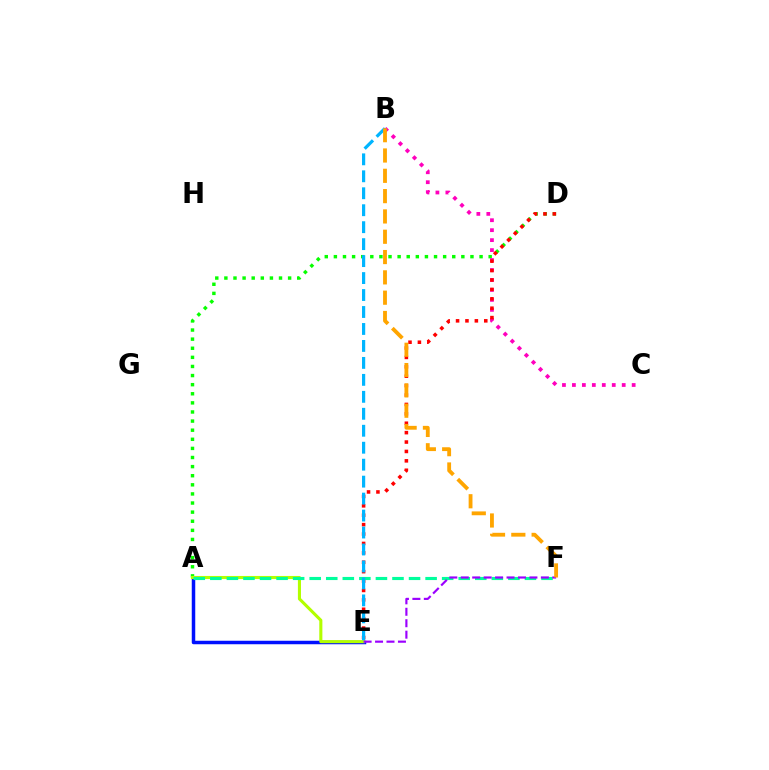{('A', 'E'): [{'color': '#0010ff', 'line_style': 'solid', 'thickness': 2.51}, {'color': '#b3ff00', 'line_style': 'solid', 'thickness': 2.22}], ('A', 'D'): [{'color': '#08ff00', 'line_style': 'dotted', 'thickness': 2.47}], ('B', 'C'): [{'color': '#ff00bd', 'line_style': 'dotted', 'thickness': 2.71}], ('D', 'E'): [{'color': '#ff0000', 'line_style': 'dotted', 'thickness': 2.55}], ('A', 'F'): [{'color': '#00ff9d', 'line_style': 'dashed', 'thickness': 2.25}], ('B', 'E'): [{'color': '#00b5ff', 'line_style': 'dashed', 'thickness': 2.3}], ('E', 'F'): [{'color': '#9b00ff', 'line_style': 'dashed', 'thickness': 1.55}], ('B', 'F'): [{'color': '#ffa500', 'line_style': 'dashed', 'thickness': 2.76}]}